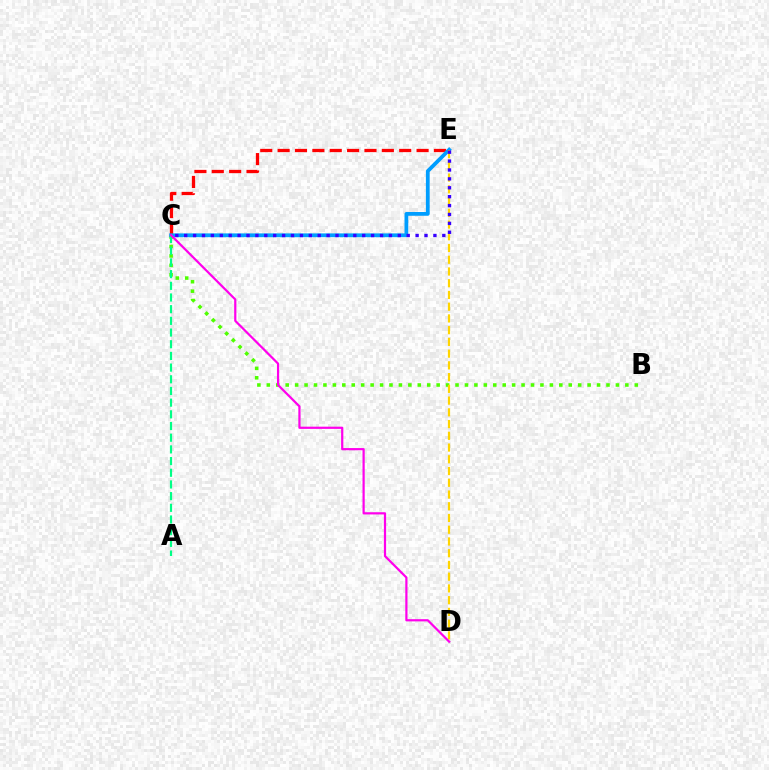{('C', 'E'): [{'color': '#ff0000', 'line_style': 'dashed', 'thickness': 2.36}, {'color': '#009eff', 'line_style': 'solid', 'thickness': 2.72}, {'color': '#3700ff', 'line_style': 'dotted', 'thickness': 2.42}], ('B', 'C'): [{'color': '#4fff00', 'line_style': 'dotted', 'thickness': 2.56}], ('D', 'E'): [{'color': '#ffd500', 'line_style': 'dashed', 'thickness': 1.59}], ('A', 'C'): [{'color': '#00ff86', 'line_style': 'dashed', 'thickness': 1.59}], ('C', 'D'): [{'color': '#ff00ed', 'line_style': 'solid', 'thickness': 1.59}]}